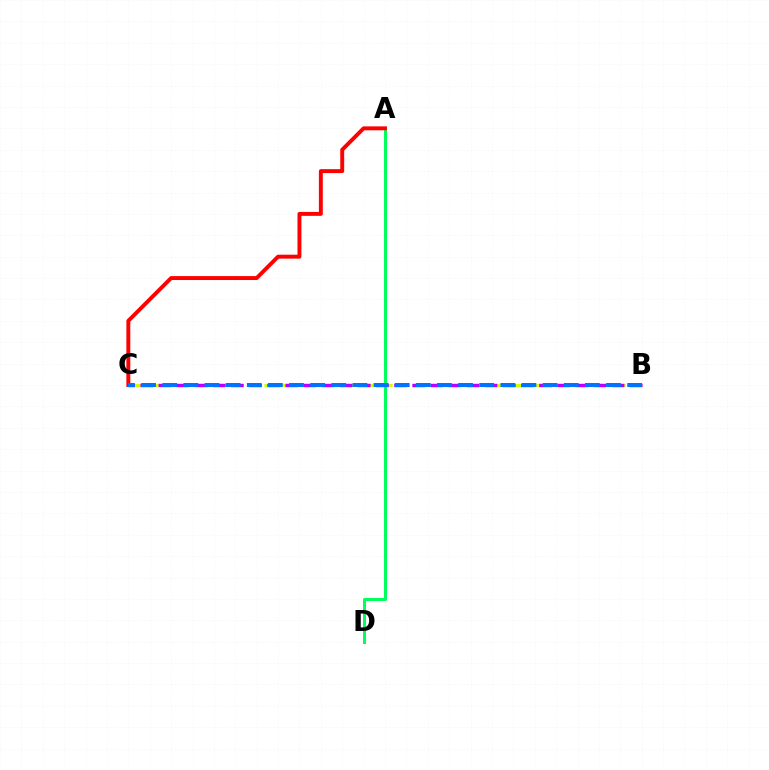{('A', 'D'): [{'color': '#00ff5c', 'line_style': 'solid', 'thickness': 2.16}], ('A', 'C'): [{'color': '#ff0000', 'line_style': 'solid', 'thickness': 2.82}], ('B', 'C'): [{'color': '#d1ff00', 'line_style': 'dashed', 'thickness': 2.26}, {'color': '#b900ff', 'line_style': 'dashed', 'thickness': 2.46}, {'color': '#0074ff', 'line_style': 'dashed', 'thickness': 2.87}]}